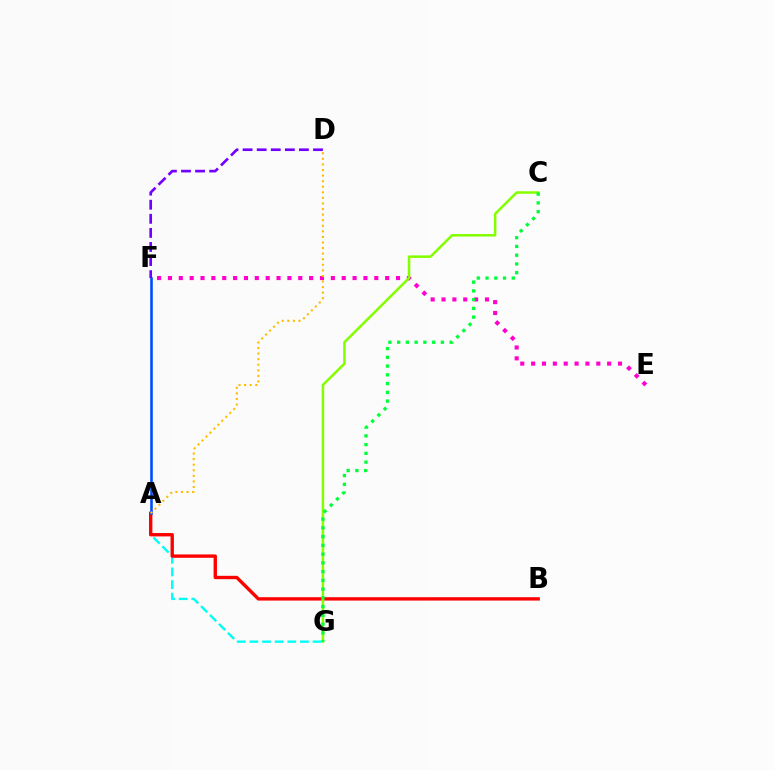{('E', 'F'): [{'color': '#ff00cf', 'line_style': 'dotted', 'thickness': 2.95}], ('A', 'G'): [{'color': '#00fff6', 'line_style': 'dashed', 'thickness': 1.72}], ('A', 'B'): [{'color': '#ff0000', 'line_style': 'solid', 'thickness': 2.42}], ('A', 'F'): [{'color': '#004bff', 'line_style': 'solid', 'thickness': 1.86}], ('C', 'G'): [{'color': '#84ff00', 'line_style': 'solid', 'thickness': 1.82}, {'color': '#00ff39', 'line_style': 'dotted', 'thickness': 2.38}], ('A', 'D'): [{'color': '#ffbd00', 'line_style': 'dotted', 'thickness': 1.51}], ('D', 'F'): [{'color': '#7200ff', 'line_style': 'dashed', 'thickness': 1.91}]}